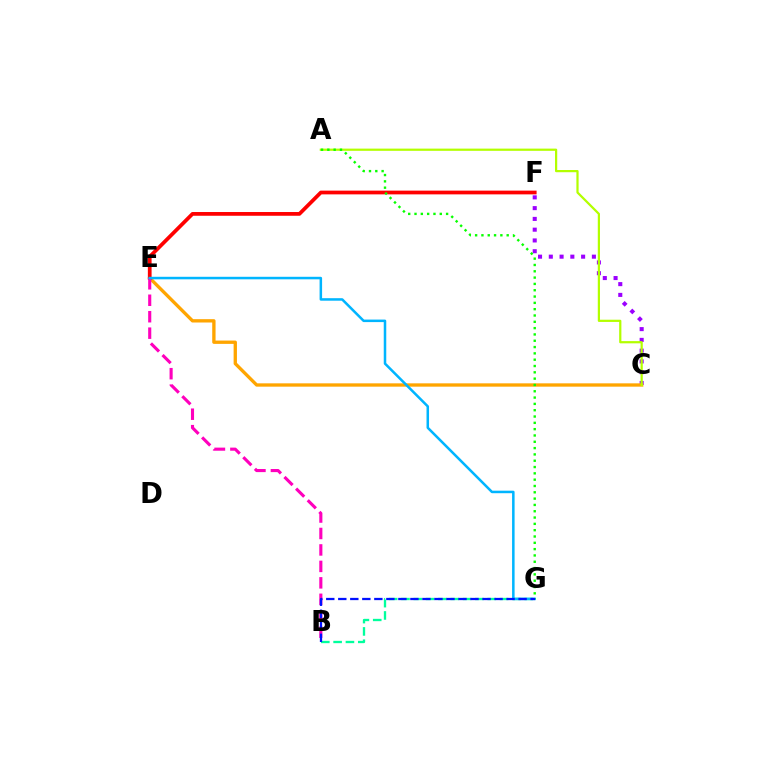{('C', 'F'): [{'color': '#9b00ff', 'line_style': 'dotted', 'thickness': 2.93}], ('B', 'G'): [{'color': '#00ff9d', 'line_style': 'dashed', 'thickness': 1.67}, {'color': '#0010ff', 'line_style': 'dashed', 'thickness': 1.63}], ('C', 'E'): [{'color': '#ffa500', 'line_style': 'solid', 'thickness': 2.4}], ('A', 'C'): [{'color': '#b3ff00', 'line_style': 'solid', 'thickness': 1.6}], ('E', 'F'): [{'color': '#ff0000', 'line_style': 'solid', 'thickness': 2.69}], ('B', 'E'): [{'color': '#ff00bd', 'line_style': 'dashed', 'thickness': 2.24}], ('E', 'G'): [{'color': '#00b5ff', 'line_style': 'solid', 'thickness': 1.82}], ('A', 'G'): [{'color': '#08ff00', 'line_style': 'dotted', 'thickness': 1.72}]}